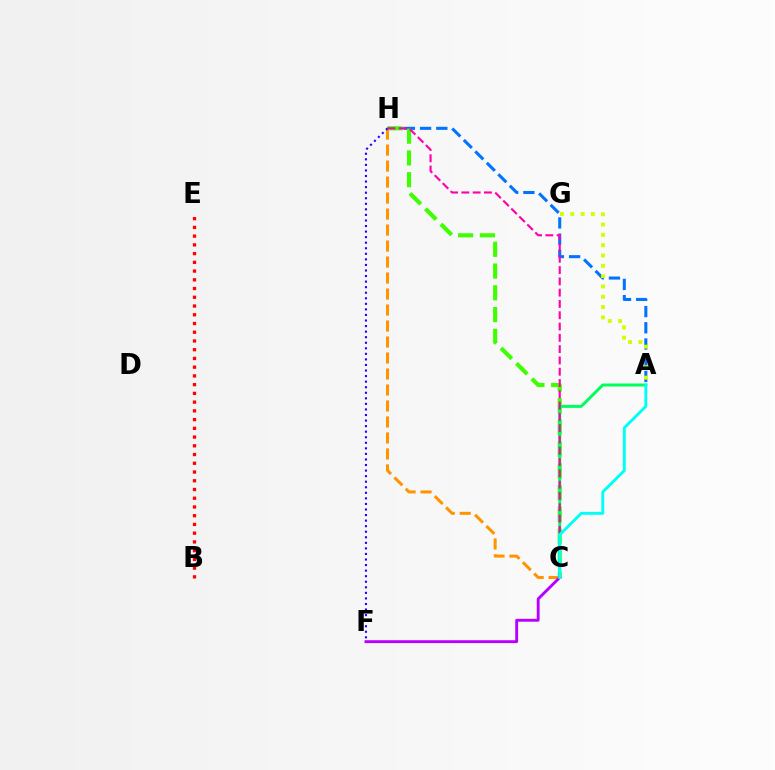{('C', 'H'): [{'color': '#ff9400', 'line_style': 'dashed', 'thickness': 2.17}, {'color': '#3dff00', 'line_style': 'dashed', 'thickness': 2.96}, {'color': '#ff00ac', 'line_style': 'dashed', 'thickness': 1.53}], ('B', 'E'): [{'color': '#ff0000', 'line_style': 'dotted', 'thickness': 2.37}], ('A', 'H'): [{'color': '#0074ff', 'line_style': 'dashed', 'thickness': 2.2}], ('A', 'C'): [{'color': '#00ff5c', 'line_style': 'solid', 'thickness': 2.16}, {'color': '#00fff6', 'line_style': 'solid', 'thickness': 2.09}], ('C', 'F'): [{'color': '#b900ff', 'line_style': 'solid', 'thickness': 2.07}], ('F', 'H'): [{'color': '#2500ff', 'line_style': 'dotted', 'thickness': 1.51}], ('A', 'G'): [{'color': '#d1ff00', 'line_style': 'dotted', 'thickness': 2.8}]}